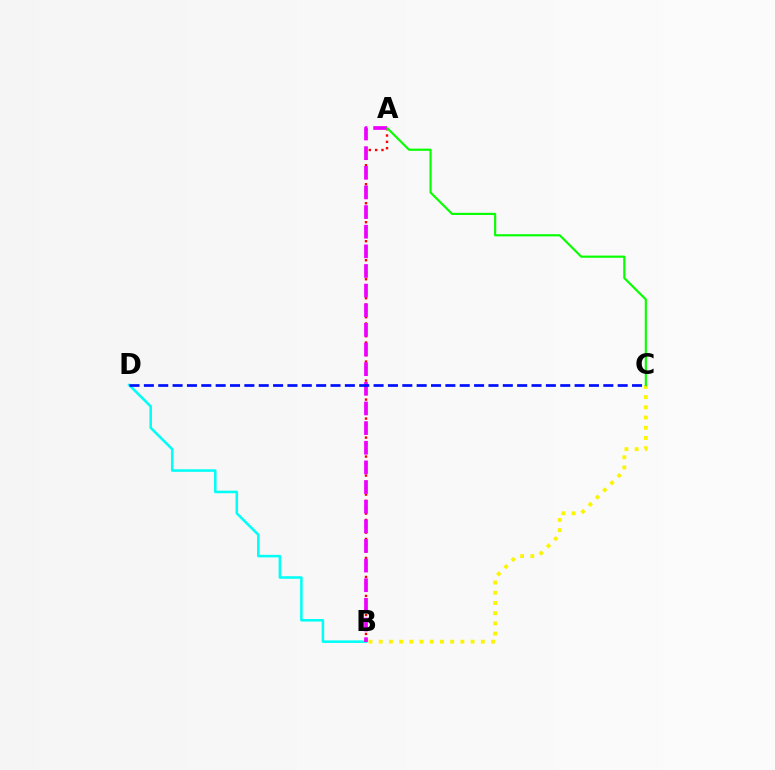{('B', 'D'): [{'color': '#00fff6', 'line_style': 'solid', 'thickness': 1.84}], ('A', 'B'): [{'color': '#ff0000', 'line_style': 'dotted', 'thickness': 1.72}, {'color': '#ee00ff', 'line_style': 'dashed', 'thickness': 2.67}], ('B', 'C'): [{'color': '#fcf500', 'line_style': 'dotted', 'thickness': 2.77}], ('C', 'D'): [{'color': '#0010ff', 'line_style': 'dashed', 'thickness': 1.95}], ('A', 'C'): [{'color': '#08ff00', 'line_style': 'solid', 'thickness': 1.56}]}